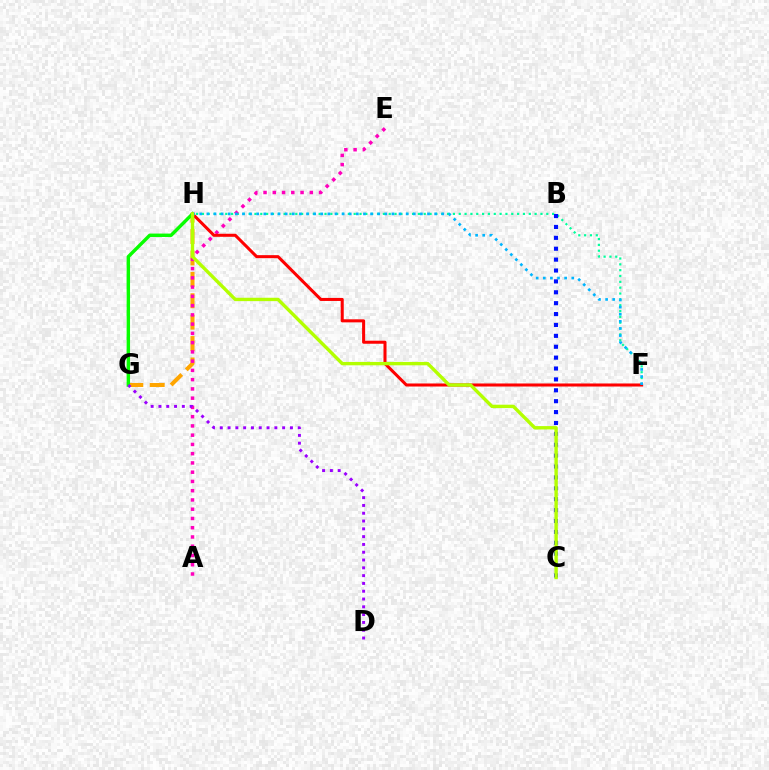{('G', 'H'): [{'color': '#ffa500', 'line_style': 'dashed', 'thickness': 2.91}, {'color': '#08ff00', 'line_style': 'solid', 'thickness': 2.46}], ('F', 'H'): [{'color': '#00ff9d', 'line_style': 'dotted', 'thickness': 1.59}, {'color': '#ff0000', 'line_style': 'solid', 'thickness': 2.19}, {'color': '#00b5ff', 'line_style': 'dotted', 'thickness': 1.93}], ('A', 'E'): [{'color': '#ff00bd', 'line_style': 'dotted', 'thickness': 2.51}], ('B', 'C'): [{'color': '#0010ff', 'line_style': 'dotted', 'thickness': 2.96}], ('D', 'G'): [{'color': '#9b00ff', 'line_style': 'dotted', 'thickness': 2.12}], ('C', 'H'): [{'color': '#b3ff00', 'line_style': 'solid', 'thickness': 2.43}]}